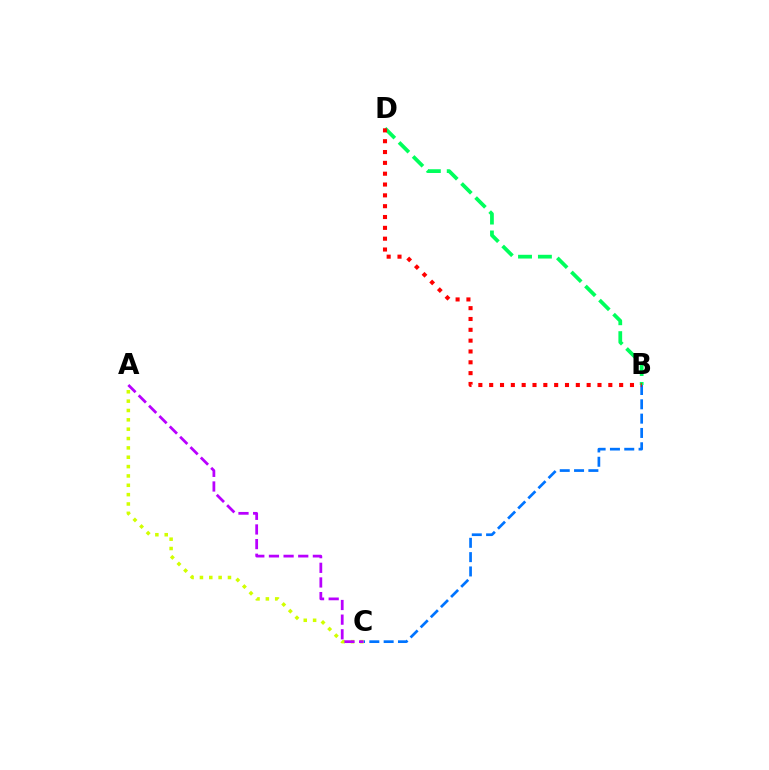{('B', 'D'): [{'color': '#00ff5c', 'line_style': 'dashed', 'thickness': 2.7}, {'color': '#ff0000', 'line_style': 'dotted', 'thickness': 2.94}], ('B', 'C'): [{'color': '#0074ff', 'line_style': 'dashed', 'thickness': 1.94}], ('A', 'C'): [{'color': '#d1ff00', 'line_style': 'dotted', 'thickness': 2.54}, {'color': '#b900ff', 'line_style': 'dashed', 'thickness': 1.99}]}